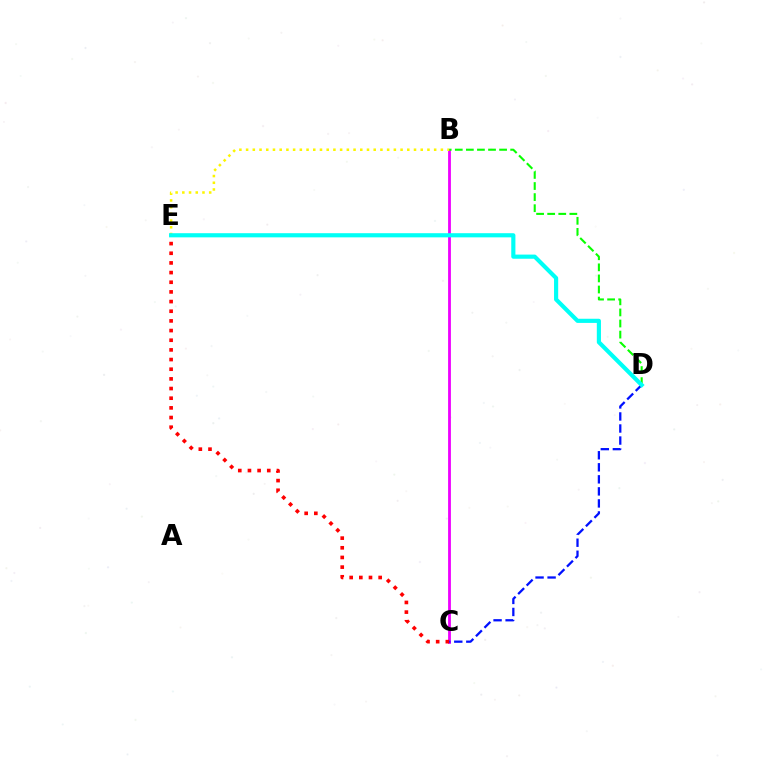{('B', 'C'): [{'color': '#ee00ff', 'line_style': 'solid', 'thickness': 2.03}], ('B', 'D'): [{'color': '#08ff00', 'line_style': 'dashed', 'thickness': 1.51}], ('C', 'D'): [{'color': '#0010ff', 'line_style': 'dashed', 'thickness': 1.64}], ('C', 'E'): [{'color': '#ff0000', 'line_style': 'dotted', 'thickness': 2.63}], ('B', 'E'): [{'color': '#fcf500', 'line_style': 'dotted', 'thickness': 1.82}], ('D', 'E'): [{'color': '#00fff6', 'line_style': 'solid', 'thickness': 2.99}]}